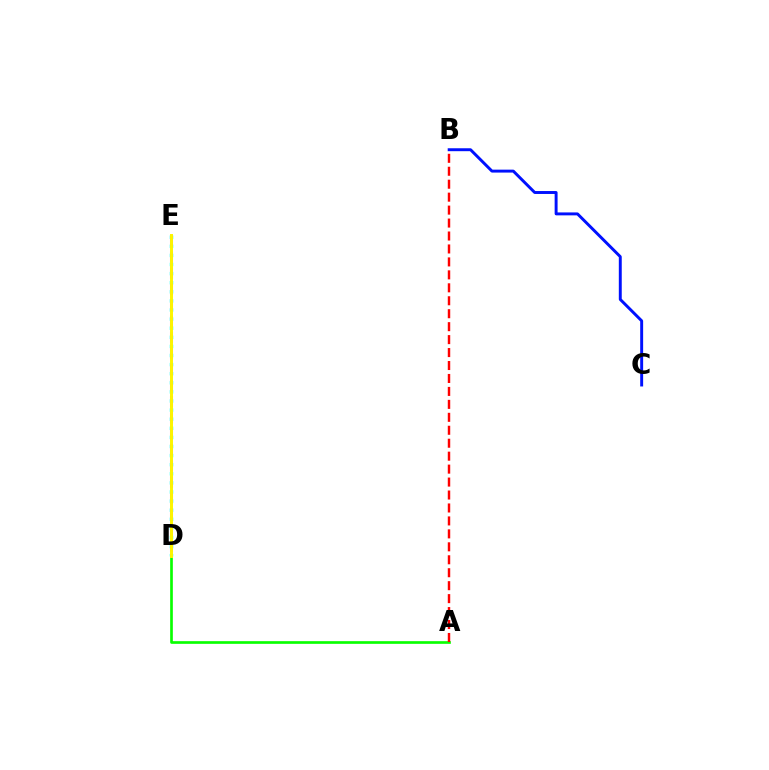{('A', 'D'): [{'color': '#08ff00', 'line_style': 'solid', 'thickness': 1.92}], ('D', 'E'): [{'color': '#00fff6', 'line_style': 'dotted', 'thickness': 2.47}, {'color': '#ee00ff', 'line_style': 'dashed', 'thickness': 2.18}, {'color': '#fcf500', 'line_style': 'solid', 'thickness': 2.13}], ('A', 'B'): [{'color': '#ff0000', 'line_style': 'dashed', 'thickness': 1.76}], ('B', 'C'): [{'color': '#0010ff', 'line_style': 'solid', 'thickness': 2.11}]}